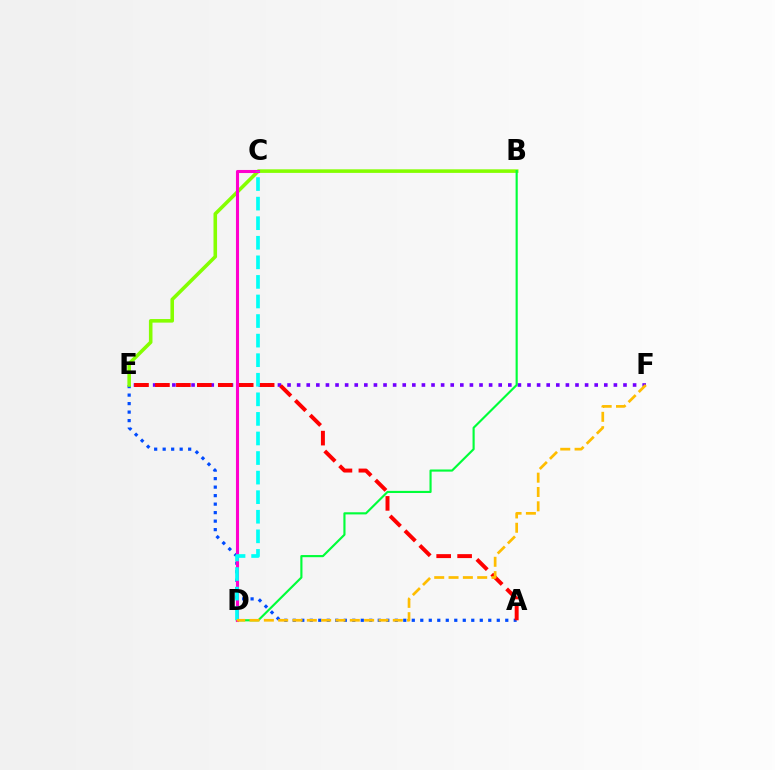{('A', 'E'): [{'color': '#004bff', 'line_style': 'dotted', 'thickness': 2.31}, {'color': '#ff0000', 'line_style': 'dashed', 'thickness': 2.84}], ('E', 'F'): [{'color': '#7200ff', 'line_style': 'dotted', 'thickness': 2.61}], ('B', 'E'): [{'color': '#84ff00', 'line_style': 'solid', 'thickness': 2.57}], ('B', 'D'): [{'color': '#00ff39', 'line_style': 'solid', 'thickness': 1.54}], ('C', 'D'): [{'color': '#ff00cf', 'line_style': 'solid', 'thickness': 2.21}, {'color': '#00fff6', 'line_style': 'dashed', 'thickness': 2.66}], ('D', 'F'): [{'color': '#ffbd00', 'line_style': 'dashed', 'thickness': 1.95}]}